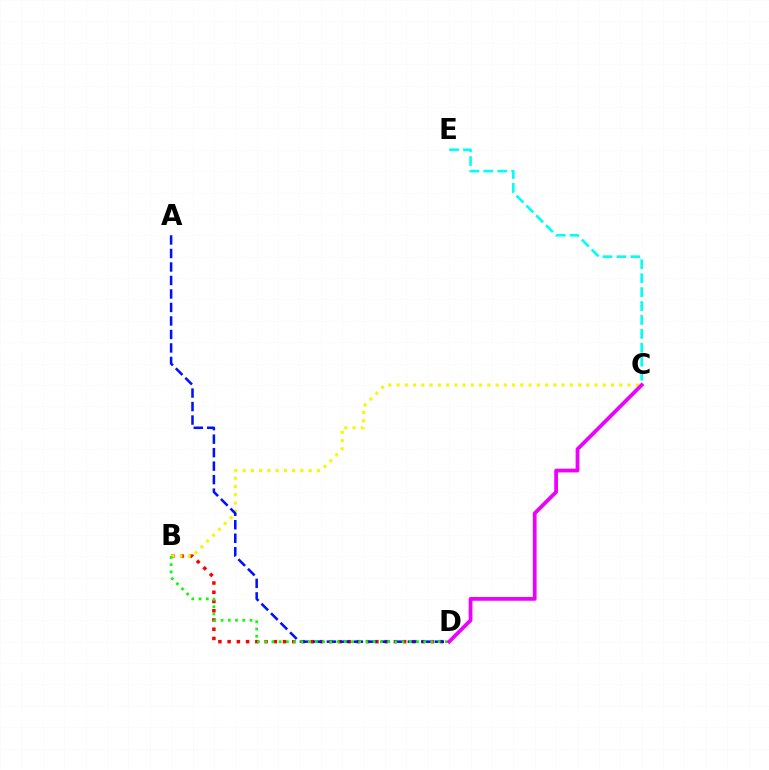{('B', 'D'): [{'color': '#ff0000', 'line_style': 'dotted', 'thickness': 2.51}, {'color': '#08ff00', 'line_style': 'dotted', 'thickness': 1.96}], ('B', 'C'): [{'color': '#fcf500', 'line_style': 'dotted', 'thickness': 2.24}], ('A', 'D'): [{'color': '#0010ff', 'line_style': 'dashed', 'thickness': 1.83}], ('C', 'E'): [{'color': '#00fff6', 'line_style': 'dashed', 'thickness': 1.89}], ('C', 'D'): [{'color': '#ee00ff', 'line_style': 'solid', 'thickness': 2.7}]}